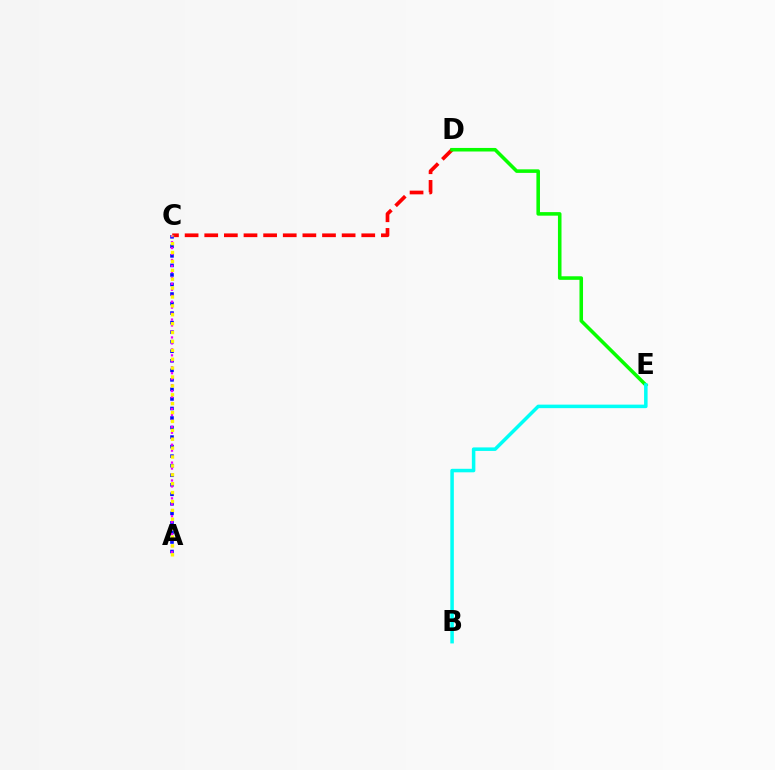{('C', 'D'): [{'color': '#ff0000', 'line_style': 'dashed', 'thickness': 2.67}], ('A', 'C'): [{'color': '#0010ff', 'line_style': 'dotted', 'thickness': 2.59}, {'color': '#ee00ff', 'line_style': 'dotted', 'thickness': 1.62}, {'color': '#fcf500', 'line_style': 'dotted', 'thickness': 2.42}], ('D', 'E'): [{'color': '#08ff00', 'line_style': 'solid', 'thickness': 2.56}], ('B', 'E'): [{'color': '#00fff6', 'line_style': 'solid', 'thickness': 2.53}]}